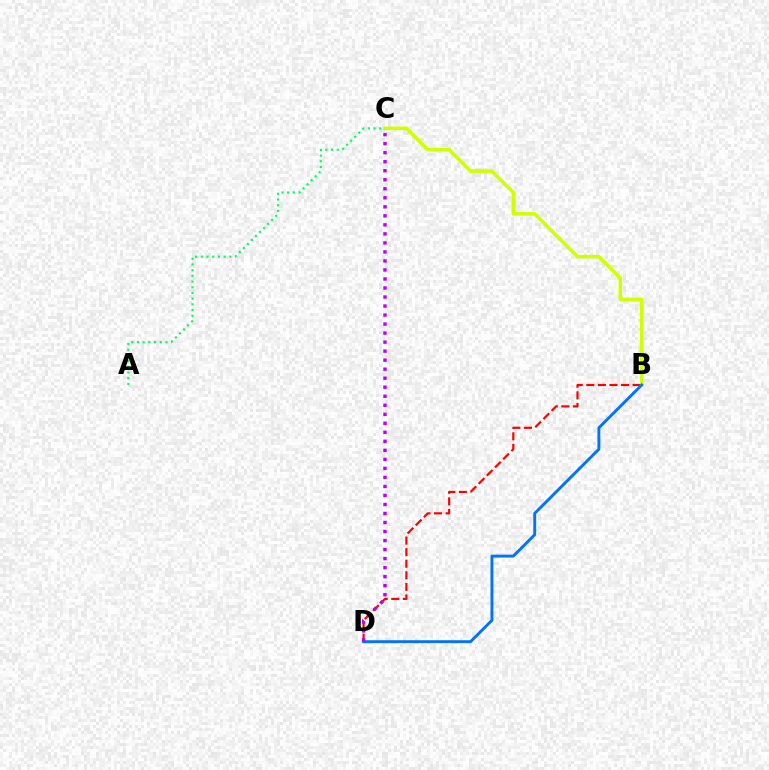{('B', 'D'): [{'color': '#ff0000', 'line_style': 'dashed', 'thickness': 1.57}, {'color': '#0074ff', 'line_style': 'solid', 'thickness': 2.09}], ('B', 'C'): [{'color': '#d1ff00', 'line_style': 'solid', 'thickness': 2.56}], ('A', 'C'): [{'color': '#00ff5c', 'line_style': 'dotted', 'thickness': 1.55}], ('C', 'D'): [{'color': '#b900ff', 'line_style': 'dotted', 'thickness': 2.45}]}